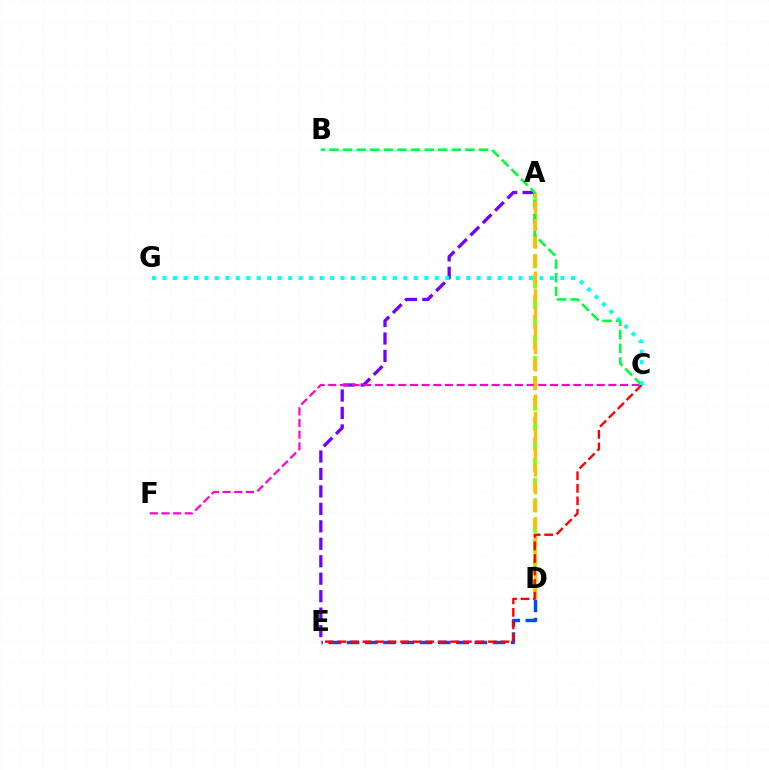{('A', 'D'): [{'color': '#84ff00', 'line_style': 'dashed', 'thickness': 2.76}, {'color': '#ffbd00', 'line_style': 'dashed', 'thickness': 2.38}], ('D', 'E'): [{'color': '#004bff', 'line_style': 'dashed', 'thickness': 2.48}], ('A', 'E'): [{'color': '#7200ff', 'line_style': 'dashed', 'thickness': 2.37}], ('C', 'F'): [{'color': '#ff00cf', 'line_style': 'dashed', 'thickness': 1.59}], ('B', 'C'): [{'color': '#00ff39', 'line_style': 'dashed', 'thickness': 1.85}], ('C', 'E'): [{'color': '#ff0000', 'line_style': 'dashed', 'thickness': 1.7}], ('C', 'G'): [{'color': '#00fff6', 'line_style': 'dotted', 'thickness': 2.85}]}